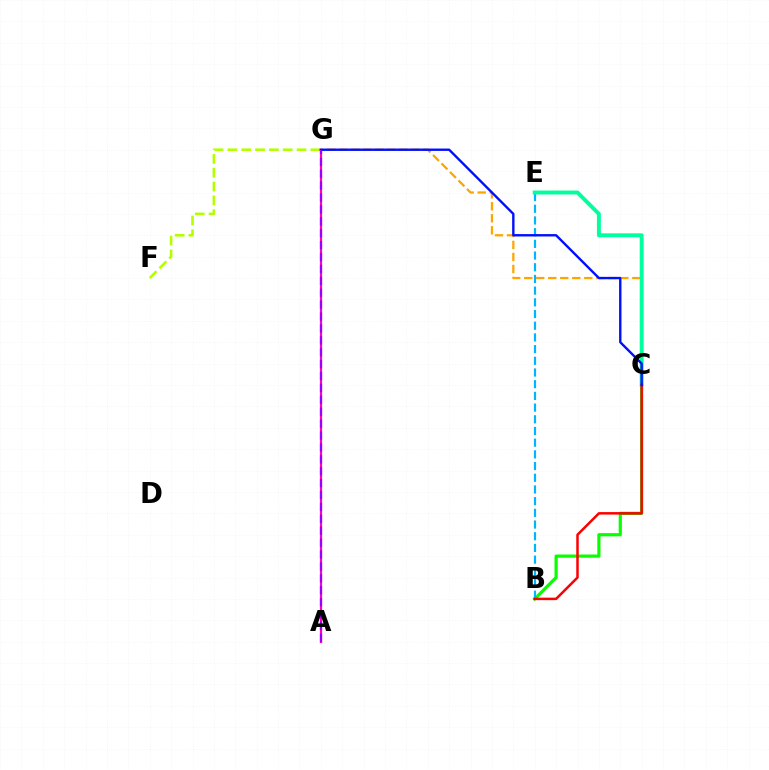{('C', 'G'): [{'color': '#ffa500', 'line_style': 'dashed', 'thickness': 1.63}, {'color': '#0010ff', 'line_style': 'solid', 'thickness': 1.72}], ('B', 'C'): [{'color': '#08ff00', 'line_style': 'solid', 'thickness': 2.3}, {'color': '#ff0000', 'line_style': 'solid', 'thickness': 1.8}], ('F', 'G'): [{'color': '#b3ff00', 'line_style': 'dashed', 'thickness': 1.88}], ('B', 'E'): [{'color': '#00b5ff', 'line_style': 'dashed', 'thickness': 1.59}], ('C', 'E'): [{'color': '#00ff9d', 'line_style': 'solid', 'thickness': 2.83}], ('A', 'G'): [{'color': '#ff00bd', 'line_style': 'solid', 'thickness': 1.57}, {'color': '#9b00ff', 'line_style': 'dashed', 'thickness': 1.62}]}